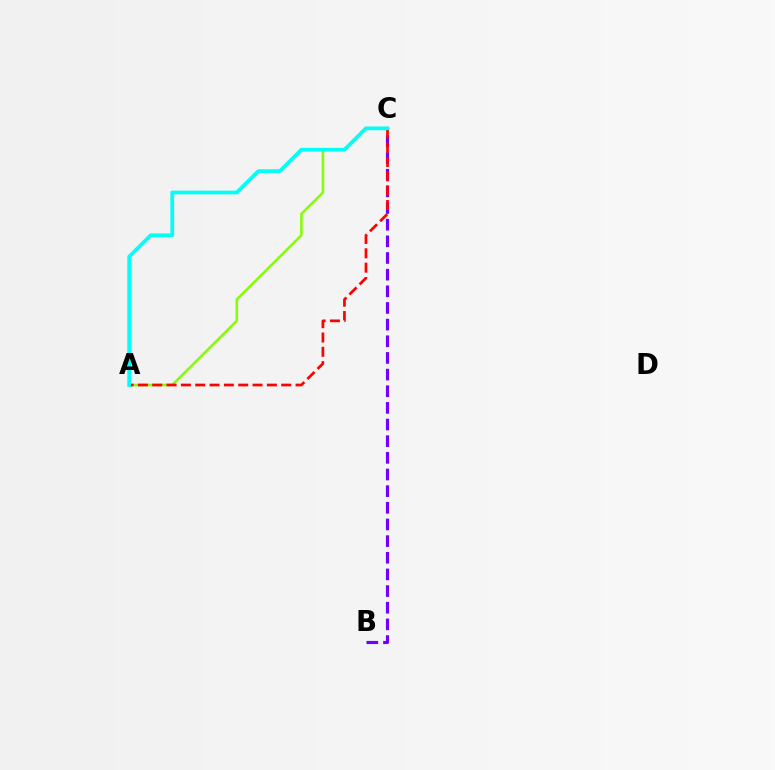{('B', 'C'): [{'color': '#7200ff', 'line_style': 'dashed', 'thickness': 2.26}], ('A', 'C'): [{'color': '#84ff00', 'line_style': 'solid', 'thickness': 1.82}, {'color': '#ff0000', 'line_style': 'dashed', 'thickness': 1.95}, {'color': '#00fff6', 'line_style': 'solid', 'thickness': 2.68}]}